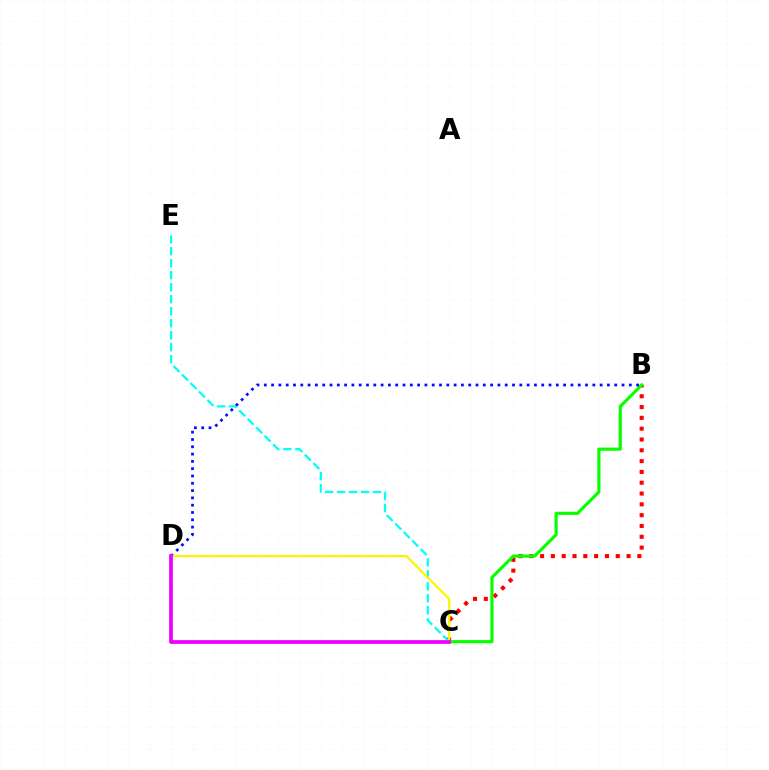{('B', 'C'): [{'color': '#ff0000', 'line_style': 'dotted', 'thickness': 2.94}, {'color': '#08ff00', 'line_style': 'solid', 'thickness': 2.27}], ('C', 'E'): [{'color': '#00fff6', 'line_style': 'dashed', 'thickness': 1.63}], ('B', 'D'): [{'color': '#0010ff', 'line_style': 'dotted', 'thickness': 1.98}], ('C', 'D'): [{'color': '#fcf500', 'line_style': 'solid', 'thickness': 1.59}, {'color': '#ee00ff', 'line_style': 'solid', 'thickness': 2.68}]}